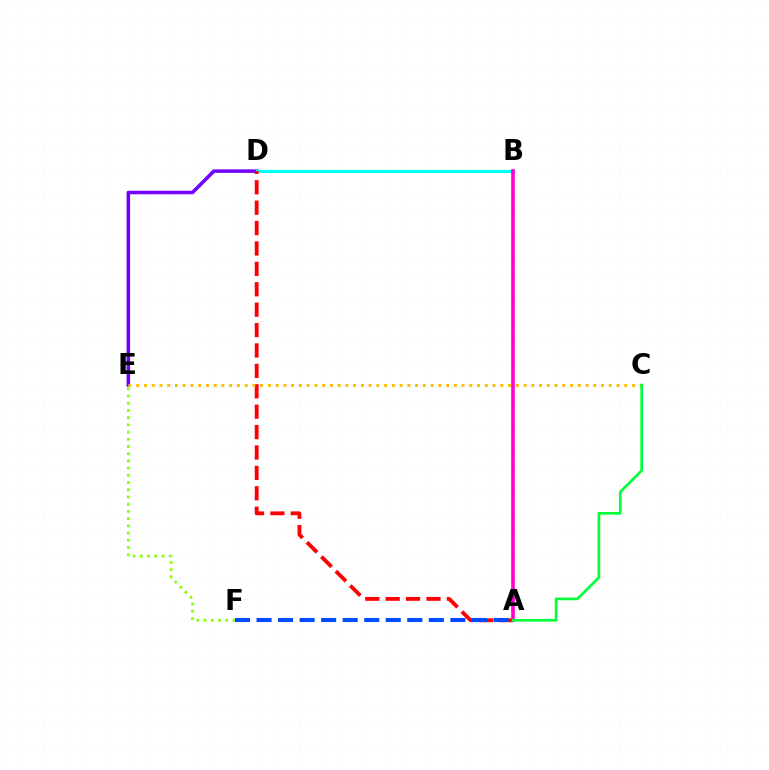{('D', 'E'): [{'color': '#7200ff', 'line_style': 'solid', 'thickness': 2.54}], ('B', 'D'): [{'color': '#00fff6', 'line_style': 'solid', 'thickness': 2.28}], ('A', 'D'): [{'color': '#ff0000', 'line_style': 'dashed', 'thickness': 2.77}], ('A', 'B'): [{'color': '#ff00cf', 'line_style': 'solid', 'thickness': 2.61}], ('E', 'F'): [{'color': '#84ff00', 'line_style': 'dotted', 'thickness': 1.96}], ('A', 'F'): [{'color': '#004bff', 'line_style': 'dashed', 'thickness': 2.93}], ('C', 'E'): [{'color': '#ffbd00', 'line_style': 'dotted', 'thickness': 2.1}], ('A', 'C'): [{'color': '#00ff39', 'line_style': 'solid', 'thickness': 1.92}]}